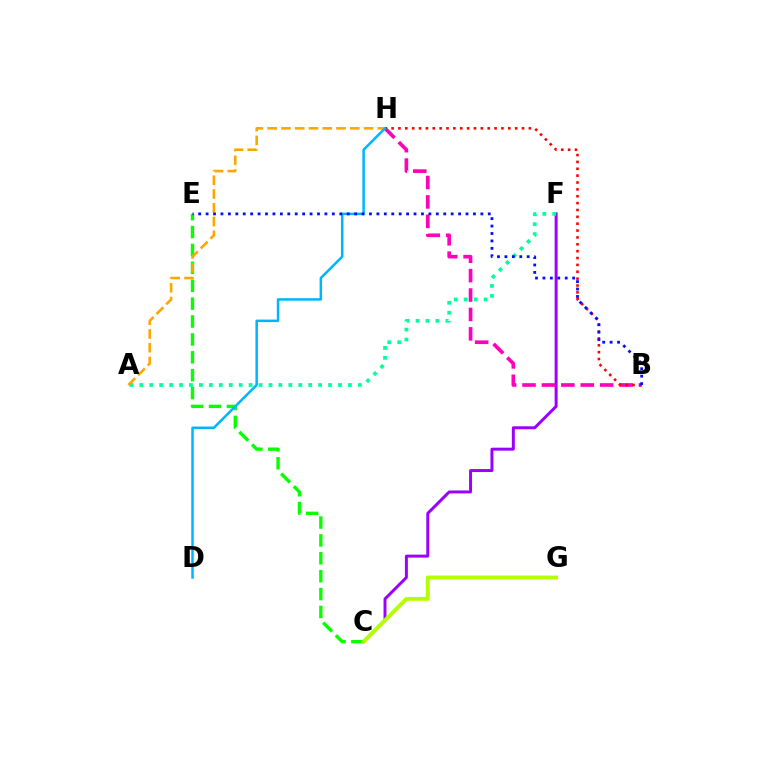{('C', 'F'): [{'color': '#9b00ff', 'line_style': 'solid', 'thickness': 2.14}], ('A', 'F'): [{'color': '#00ff9d', 'line_style': 'dotted', 'thickness': 2.7}], ('C', 'E'): [{'color': '#08ff00', 'line_style': 'dashed', 'thickness': 2.43}], ('A', 'H'): [{'color': '#ffa500', 'line_style': 'dashed', 'thickness': 1.87}], ('B', 'H'): [{'color': '#ff00bd', 'line_style': 'dashed', 'thickness': 2.64}, {'color': '#ff0000', 'line_style': 'dotted', 'thickness': 1.87}], ('D', 'H'): [{'color': '#00b5ff', 'line_style': 'solid', 'thickness': 1.8}], ('C', 'G'): [{'color': '#b3ff00', 'line_style': 'solid', 'thickness': 2.79}], ('B', 'E'): [{'color': '#0010ff', 'line_style': 'dotted', 'thickness': 2.02}]}